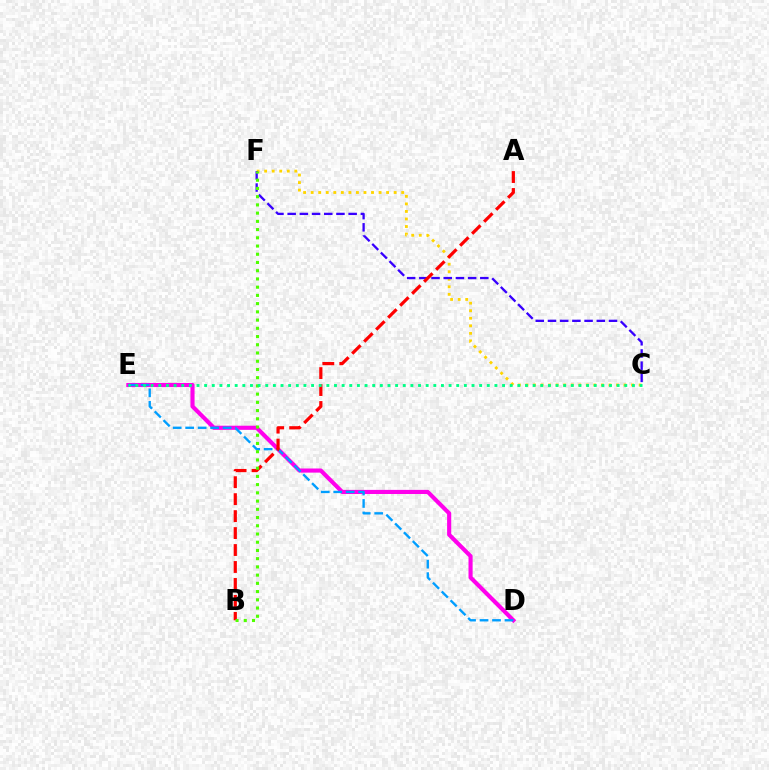{('C', 'F'): [{'color': '#ffd500', 'line_style': 'dotted', 'thickness': 2.05}, {'color': '#3700ff', 'line_style': 'dashed', 'thickness': 1.66}], ('D', 'E'): [{'color': '#ff00ed', 'line_style': 'solid', 'thickness': 2.97}, {'color': '#009eff', 'line_style': 'dashed', 'thickness': 1.69}], ('A', 'B'): [{'color': '#ff0000', 'line_style': 'dashed', 'thickness': 2.3}], ('B', 'F'): [{'color': '#4fff00', 'line_style': 'dotted', 'thickness': 2.24}], ('C', 'E'): [{'color': '#00ff86', 'line_style': 'dotted', 'thickness': 2.08}]}